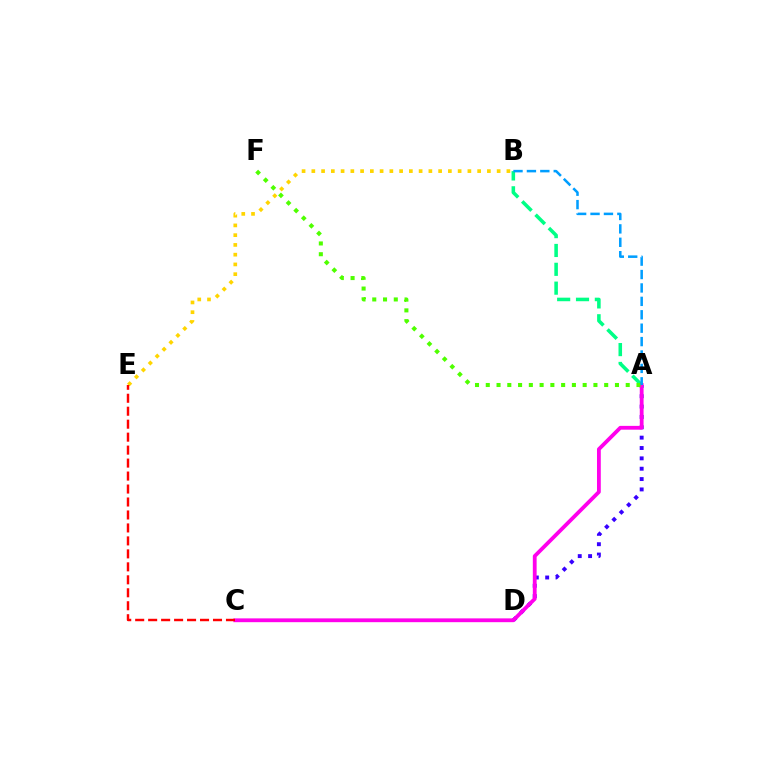{('B', 'E'): [{'color': '#ffd500', 'line_style': 'dotted', 'thickness': 2.65}], ('A', 'D'): [{'color': '#3700ff', 'line_style': 'dotted', 'thickness': 2.81}], ('A', 'B'): [{'color': '#00ff86', 'line_style': 'dashed', 'thickness': 2.56}, {'color': '#009eff', 'line_style': 'dashed', 'thickness': 1.82}], ('A', 'C'): [{'color': '#ff00ed', 'line_style': 'solid', 'thickness': 2.74}], ('A', 'F'): [{'color': '#4fff00', 'line_style': 'dotted', 'thickness': 2.92}], ('C', 'E'): [{'color': '#ff0000', 'line_style': 'dashed', 'thickness': 1.76}]}